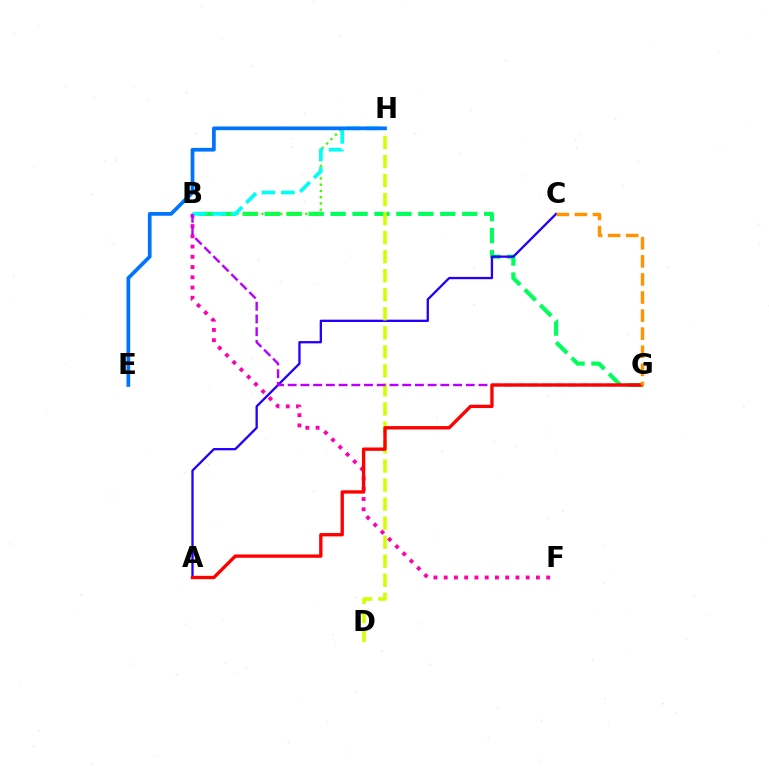{('B', 'G'): [{'color': '#00ff5c', 'line_style': 'dashed', 'thickness': 2.98}, {'color': '#b900ff', 'line_style': 'dashed', 'thickness': 1.73}], ('A', 'C'): [{'color': '#2500ff', 'line_style': 'solid', 'thickness': 1.67}], ('B', 'F'): [{'color': '#ff00ac', 'line_style': 'dotted', 'thickness': 2.78}], ('D', 'H'): [{'color': '#d1ff00', 'line_style': 'dashed', 'thickness': 2.59}], ('B', 'H'): [{'color': '#3dff00', 'line_style': 'dotted', 'thickness': 1.7}, {'color': '#00fff6', 'line_style': 'dashed', 'thickness': 2.65}], ('E', 'H'): [{'color': '#0074ff', 'line_style': 'solid', 'thickness': 2.67}], ('A', 'G'): [{'color': '#ff0000', 'line_style': 'solid', 'thickness': 2.4}], ('C', 'G'): [{'color': '#ff9400', 'line_style': 'dashed', 'thickness': 2.46}]}